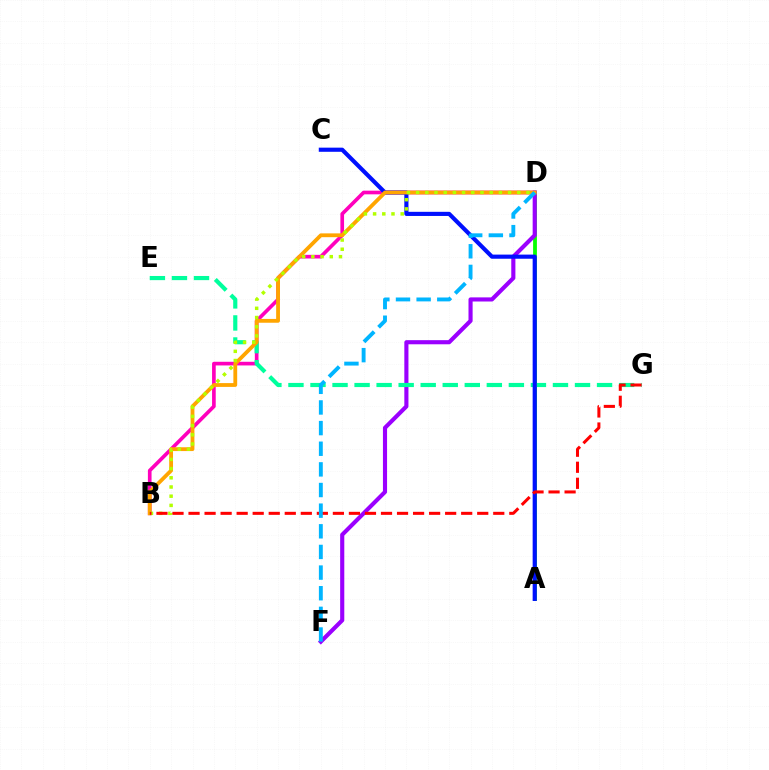{('B', 'D'): [{'color': '#ff00bd', 'line_style': 'solid', 'thickness': 2.64}, {'color': '#ffa500', 'line_style': 'solid', 'thickness': 2.74}, {'color': '#b3ff00', 'line_style': 'dotted', 'thickness': 2.5}], ('A', 'D'): [{'color': '#08ff00', 'line_style': 'solid', 'thickness': 2.73}], ('D', 'F'): [{'color': '#9b00ff', 'line_style': 'solid', 'thickness': 2.97}, {'color': '#00b5ff', 'line_style': 'dashed', 'thickness': 2.8}], ('E', 'G'): [{'color': '#00ff9d', 'line_style': 'dashed', 'thickness': 2.99}], ('A', 'C'): [{'color': '#0010ff', 'line_style': 'solid', 'thickness': 2.98}], ('B', 'G'): [{'color': '#ff0000', 'line_style': 'dashed', 'thickness': 2.18}]}